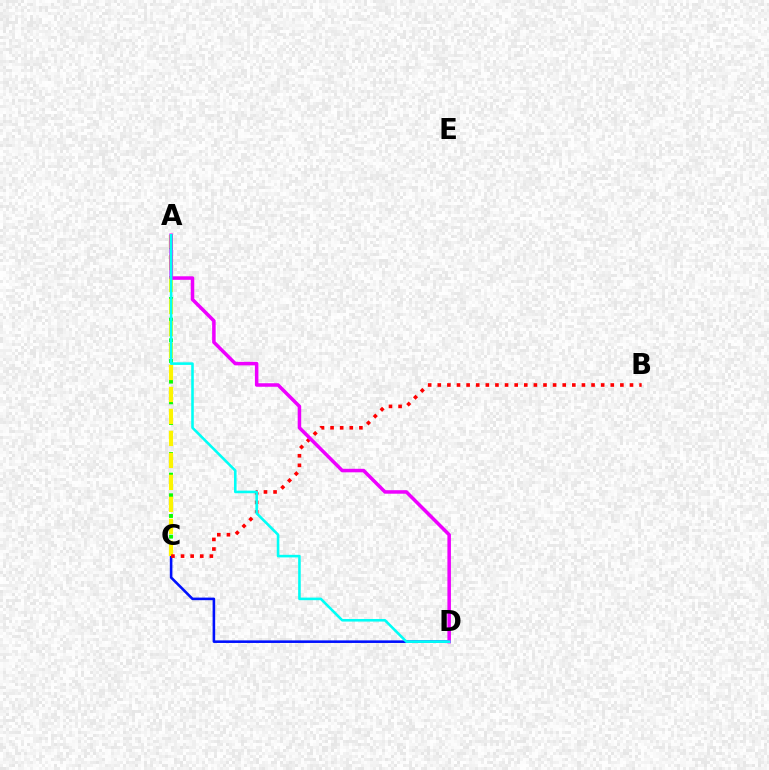{('A', 'C'): [{'color': '#08ff00', 'line_style': 'dotted', 'thickness': 2.81}, {'color': '#fcf500', 'line_style': 'dashed', 'thickness': 2.99}], ('C', 'D'): [{'color': '#0010ff', 'line_style': 'solid', 'thickness': 1.86}], ('B', 'C'): [{'color': '#ff0000', 'line_style': 'dotted', 'thickness': 2.61}], ('A', 'D'): [{'color': '#ee00ff', 'line_style': 'solid', 'thickness': 2.54}, {'color': '#00fff6', 'line_style': 'solid', 'thickness': 1.86}]}